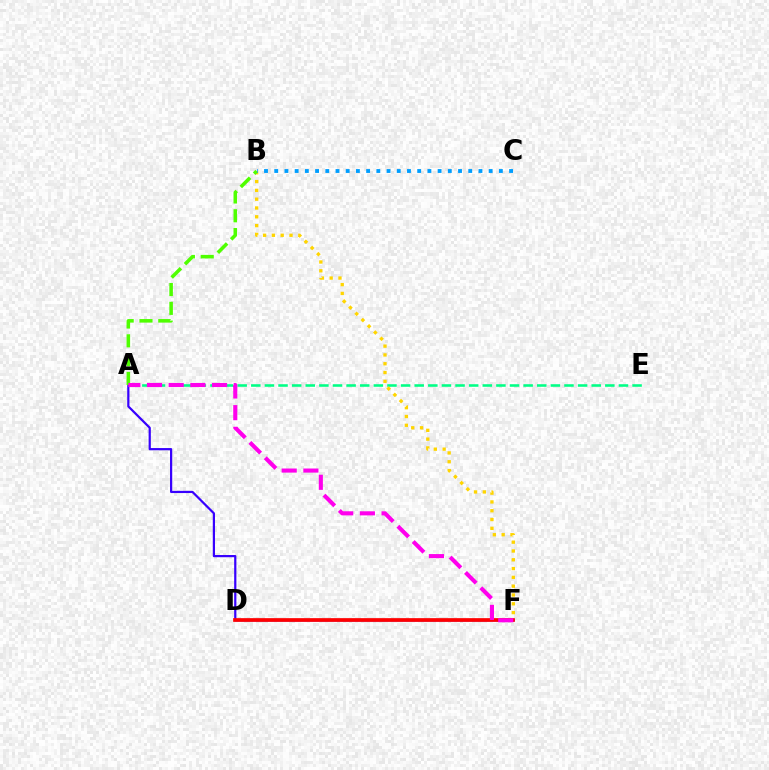{('A', 'E'): [{'color': '#00ff86', 'line_style': 'dashed', 'thickness': 1.85}], ('B', 'F'): [{'color': '#ffd500', 'line_style': 'dotted', 'thickness': 2.39}], ('A', 'F'): [{'color': '#3700ff', 'line_style': 'solid', 'thickness': 1.59}, {'color': '#ff00ed', 'line_style': 'dashed', 'thickness': 2.95}], ('A', 'B'): [{'color': '#4fff00', 'line_style': 'dashed', 'thickness': 2.56}], ('B', 'C'): [{'color': '#009eff', 'line_style': 'dotted', 'thickness': 2.77}], ('D', 'F'): [{'color': '#ff0000', 'line_style': 'solid', 'thickness': 2.67}]}